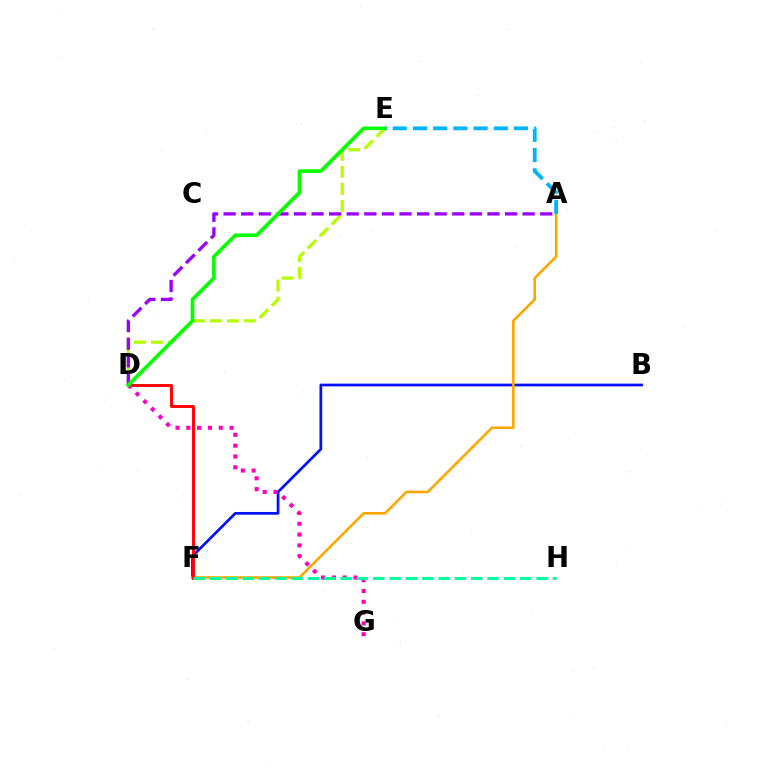{('B', 'F'): [{'color': '#0010ff', 'line_style': 'solid', 'thickness': 1.95}], ('A', 'F'): [{'color': '#ffa500', 'line_style': 'solid', 'thickness': 1.87}], ('D', 'E'): [{'color': '#b3ff00', 'line_style': 'dashed', 'thickness': 2.31}, {'color': '#08ff00', 'line_style': 'solid', 'thickness': 2.66}], ('D', 'F'): [{'color': '#ff0000', 'line_style': 'solid', 'thickness': 2.1}], ('D', 'G'): [{'color': '#ff00bd', 'line_style': 'dotted', 'thickness': 2.94}], ('A', 'D'): [{'color': '#9b00ff', 'line_style': 'dashed', 'thickness': 2.39}], ('A', 'E'): [{'color': '#00b5ff', 'line_style': 'dashed', 'thickness': 2.75}], ('F', 'H'): [{'color': '#00ff9d', 'line_style': 'dashed', 'thickness': 2.22}]}